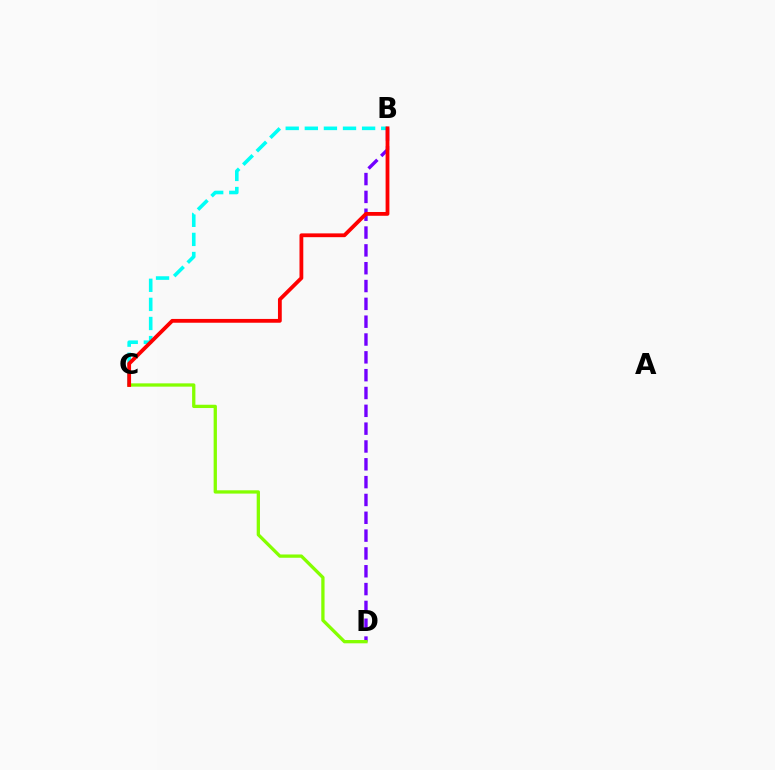{('B', 'C'): [{'color': '#00fff6', 'line_style': 'dashed', 'thickness': 2.59}, {'color': '#ff0000', 'line_style': 'solid', 'thickness': 2.74}], ('B', 'D'): [{'color': '#7200ff', 'line_style': 'dashed', 'thickness': 2.42}], ('C', 'D'): [{'color': '#84ff00', 'line_style': 'solid', 'thickness': 2.37}]}